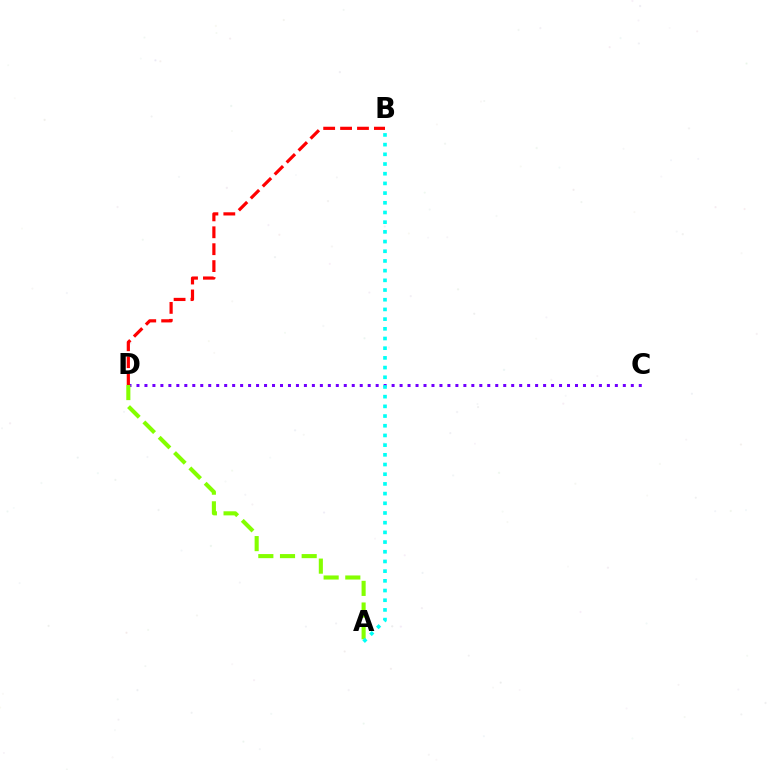{('C', 'D'): [{'color': '#7200ff', 'line_style': 'dotted', 'thickness': 2.17}], ('A', 'D'): [{'color': '#84ff00', 'line_style': 'dashed', 'thickness': 2.94}], ('A', 'B'): [{'color': '#00fff6', 'line_style': 'dotted', 'thickness': 2.63}], ('B', 'D'): [{'color': '#ff0000', 'line_style': 'dashed', 'thickness': 2.3}]}